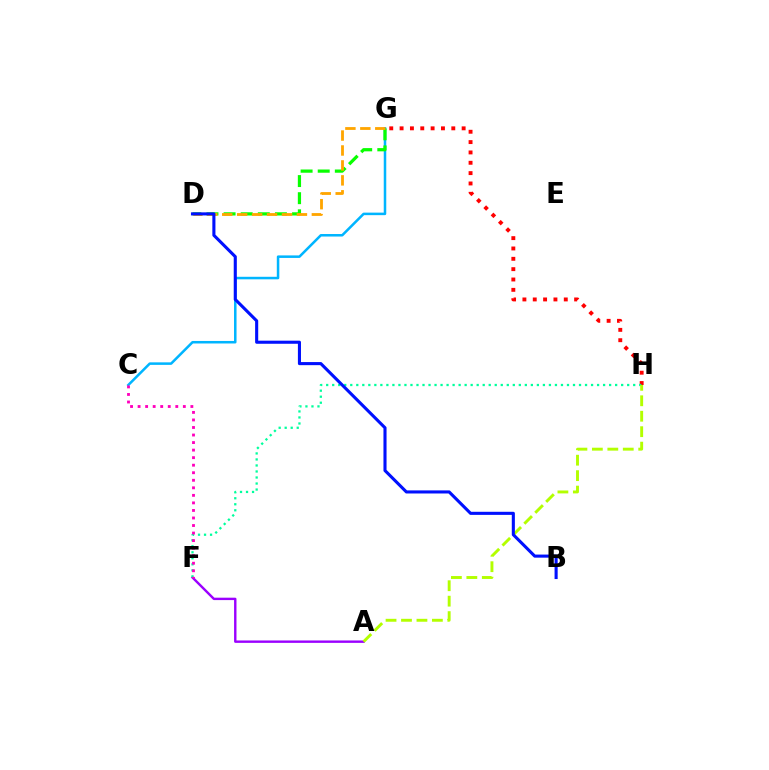{('C', 'G'): [{'color': '#00b5ff', 'line_style': 'solid', 'thickness': 1.82}], ('G', 'H'): [{'color': '#ff0000', 'line_style': 'dotted', 'thickness': 2.81}], ('D', 'G'): [{'color': '#08ff00', 'line_style': 'dashed', 'thickness': 2.32}, {'color': '#ffa500', 'line_style': 'dashed', 'thickness': 2.03}], ('A', 'F'): [{'color': '#9b00ff', 'line_style': 'solid', 'thickness': 1.73}], ('F', 'H'): [{'color': '#00ff9d', 'line_style': 'dotted', 'thickness': 1.64}], ('A', 'H'): [{'color': '#b3ff00', 'line_style': 'dashed', 'thickness': 2.1}], ('C', 'F'): [{'color': '#ff00bd', 'line_style': 'dotted', 'thickness': 2.05}], ('B', 'D'): [{'color': '#0010ff', 'line_style': 'solid', 'thickness': 2.23}]}